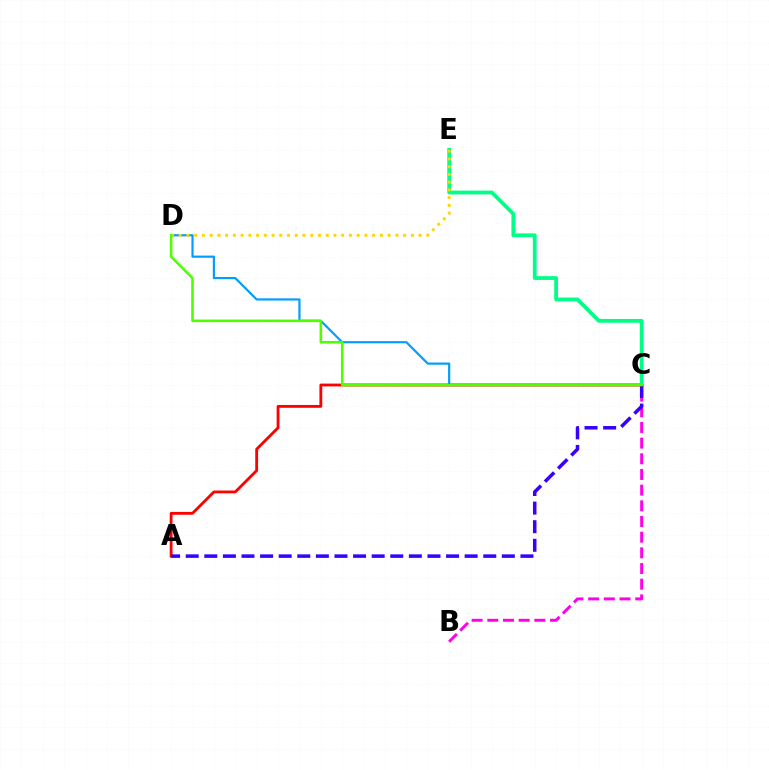{('C', 'D'): [{'color': '#009eff', 'line_style': 'solid', 'thickness': 1.57}, {'color': '#4fff00', 'line_style': 'solid', 'thickness': 1.84}], ('B', 'C'): [{'color': '#ff00ed', 'line_style': 'dashed', 'thickness': 2.13}], ('A', 'C'): [{'color': '#ff0000', 'line_style': 'solid', 'thickness': 2.04}, {'color': '#3700ff', 'line_style': 'dashed', 'thickness': 2.53}], ('C', 'E'): [{'color': '#00ff86', 'line_style': 'solid', 'thickness': 2.73}], ('D', 'E'): [{'color': '#ffd500', 'line_style': 'dotted', 'thickness': 2.1}]}